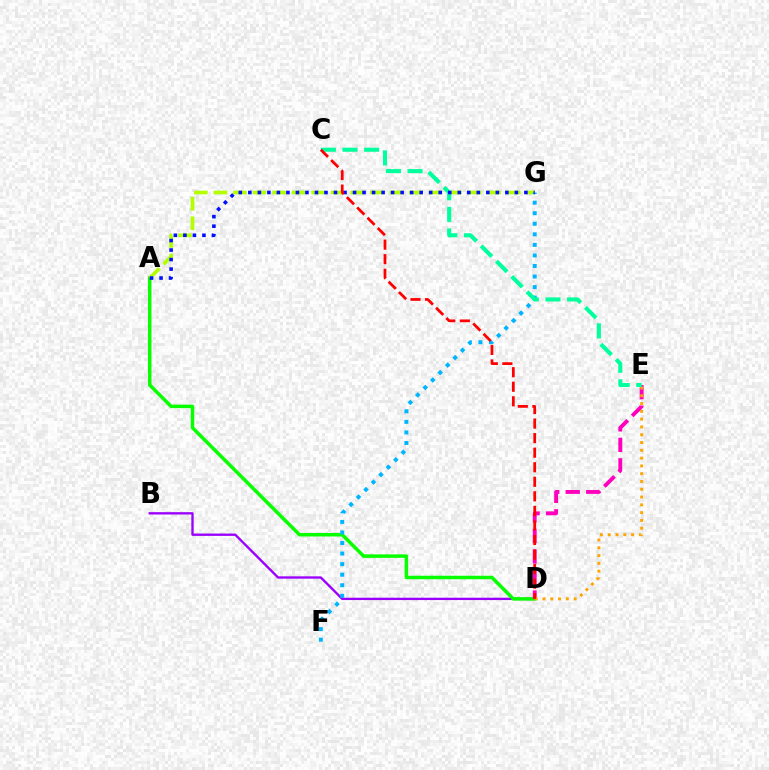{('B', 'D'): [{'color': '#9b00ff', 'line_style': 'solid', 'thickness': 1.69}], ('A', 'D'): [{'color': '#08ff00', 'line_style': 'solid', 'thickness': 2.52}], ('D', 'E'): [{'color': '#ff00bd', 'line_style': 'dashed', 'thickness': 2.79}, {'color': '#ffa500', 'line_style': 'dotted', 'thickness': 2.12}], ('A', 'G'): [{'color': '#b3ff00', 'line_style': 'dashed', 'thickness': 2.66}, {'color': '#0010ff', 'line_style': 'dotted', 'thickness': 2.59}], ('F', 'G'): [{'color': '#00b5ff', 'line_style': 'dotted', 'thickness': 2.87}], ('C', 'E'): [{'color': '#00ff9d', 'line_style': 'dashed', 'thickness': 2.94}], ('C', 'D'): [{'color': '#ff0000', 'line_style': 'dashed', 'thickness': 1.98}]}